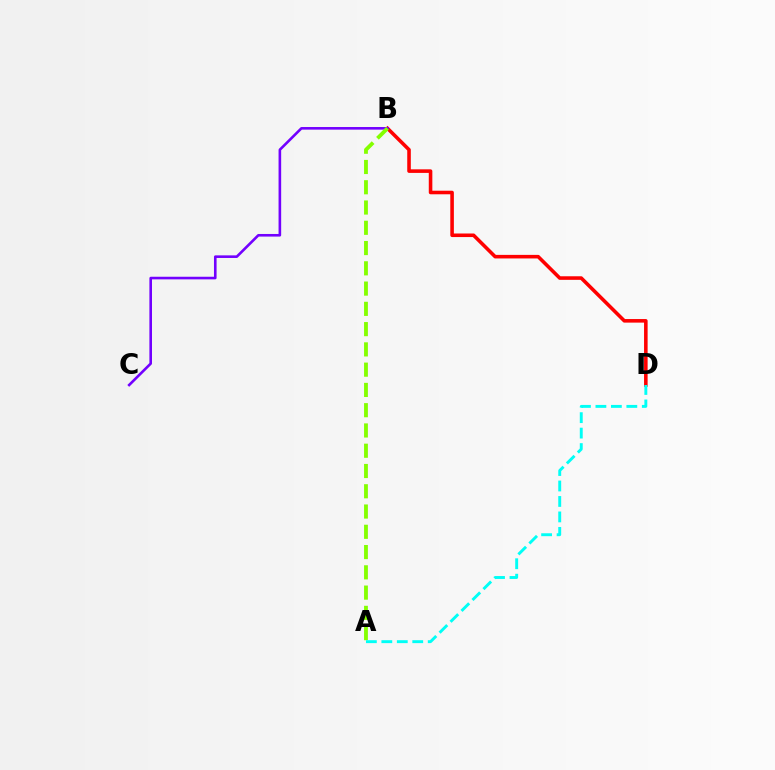{('B', 'D'): [{'color': '#ff0000', 'line_style': 'solid', 'thickness': 2.57}], ('B', 'C'): [{'color': '#7200ff', 'line_style': 'solid', 'thickness': 1.88}], ('A', 'B'): [{'color': '#84ff00', 'line_style': 'dashed', 'thickness': 2.75}], ('A', 'D'): [{'color': '#00fff6', 'line_style': 'dashed', 'thickness': 2.1}]}